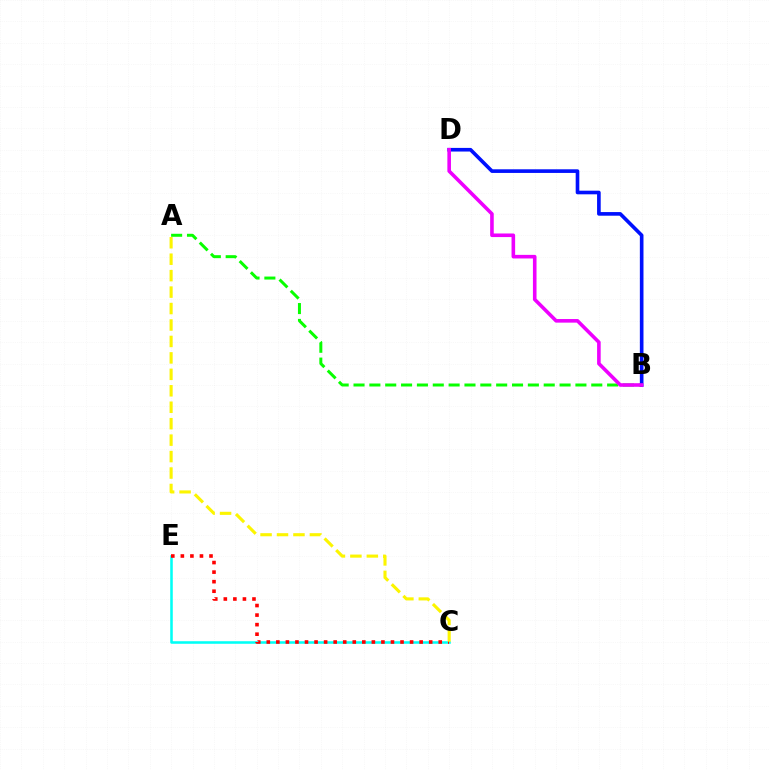{('A', 'B'): [{'color': '#08ff00', 'line_style': 'dashed', 'thickness': 2.15}], ('C', 'E'): [{'color': '#00fff6', 'line_style': 'solid', 'thickness': 1.84}, {'color': '#ff0000', 'line_style': 'dotted', 'thickness': 2.6}], ('B', 'D'): [{'color': '#0010ff', 'line_style': 'solid', 'thickness': 2.62}, {'color': '#ee00ff', 'line_style': 'solid', 'thickness': 2.59}], ('A', 'C'): [{'color': '#fcf500', 'line_style': 'dashed', 'thickness': 2.23}]}